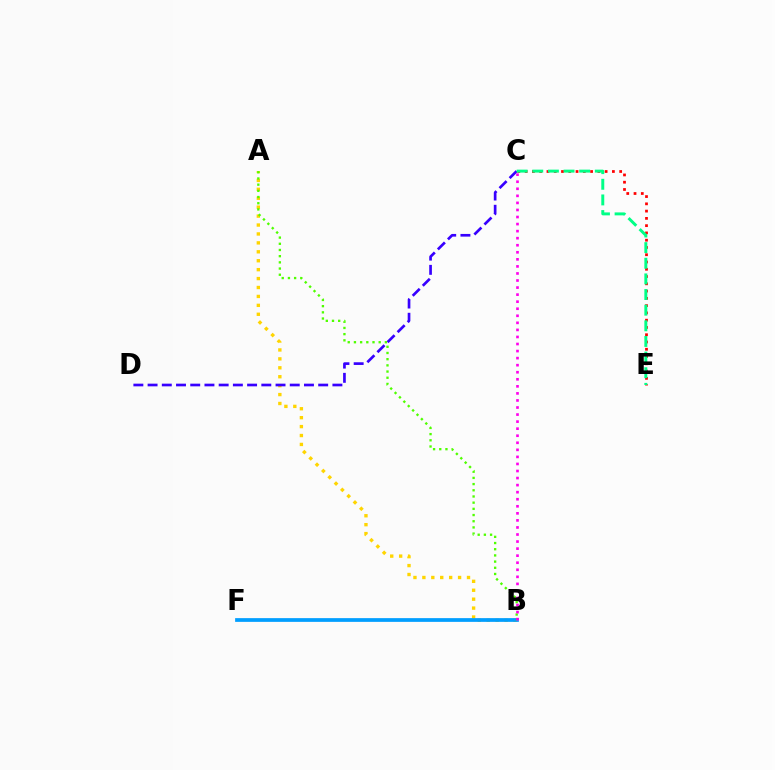{('A', 'B'): [{'color': '#ffd500', 'line_style': 'dotted', 'thickness': 2.42}, {'color': '#4fff00', 'line_style': 'dotted', 'thickness': 1.68}], ('B', 'F'): [{'color': '#009eff', 'line_style': 'solid', 'thickness': 2.69}], ('C', 'D'): [{'color': '#3700ff', 'line_style': 'dashed', 'thickness': 1.93}], ('C', 'E'): [{'color': '#ff0000', 'line_style': 'dotted', 'thickness': 1.98}, {'color': '#00ff86', 'line_style': 'dashed', 'thickness': 2.12}], ('B', 'C'): [{'color': '#ff00ed', 'line_style': 'dotted', 'thickness': 1.92}]}